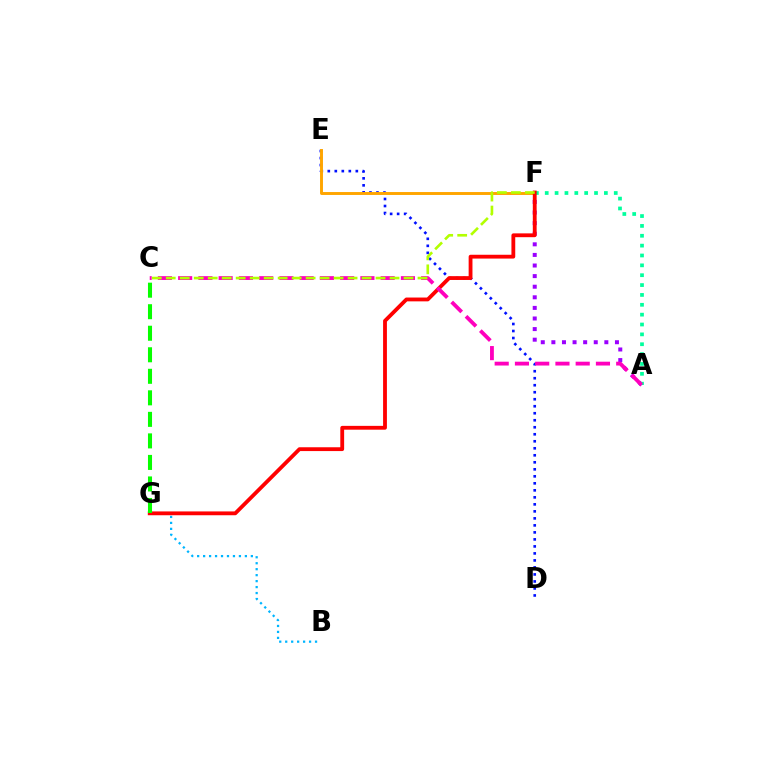{('D', 'E'): [{'color': '#0010ff', 'line_style': 'dotted', 'thickness': 1.9}], ('E', 'F'): [{'color': '#ffa500', 'line_style': 'solid', 'thickness': 2.11}], ('A', 'F'): [{'color': '#9b00ff', 'line_style': 'dotted', 'thickness': 2.88}, {'color': '#00ff9d', 'line_style': 'dotted', 'thickness': 2.68}], ('B', 'G'): [{'color': '#00b5ff', 'line_style': 'dotted', 'thickness': 1.62}], ('F', 'G'): [{'color': '#ff0000', 'line_style': 'solid', 'thickness': 2.75}], ('A', 'C'): [{'color': '#ff00bd', 'line_style': 'dashed', 'thickness': 2.75}], ('C', 'G'): [{'color': '#08ff00', 'line_style': 'dashed', 'thickness': 2.92}], ('C', 'F'): [{'color': '#b3ff00', 'line_style': 'dashed', 'thickness': 1.9}]}